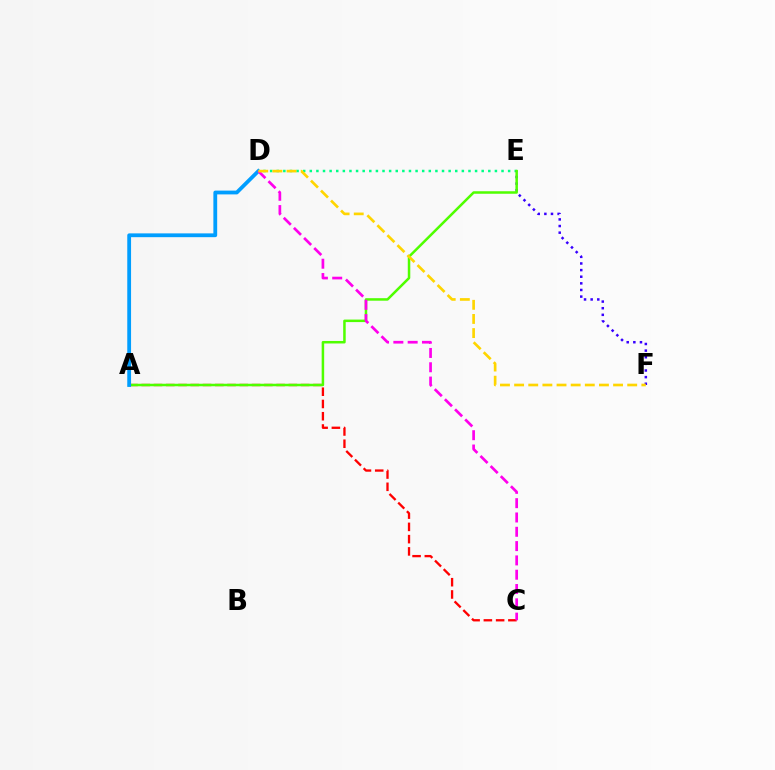{('A', 'C'): [{'color': '#ff0000', 'line_style': 'dashed', 'thickness': 1.67}], ('D', 'E'): [{'color': '#00ff86', 'line_style': 'dotted', 'thickness': 1.8}], ('E', 'F'): [{'color': '#3700ff', 'line_style': 'dotted', 'thickness': 1.8}], ('A', 'E'): [{'color': '#4fff00', 'line_style': 'solid', 'thickness': 1.81}], ('A', 'D'): [{'color': '#009eff', 'line_style': 'solid', 'thickness': 2.73}], ('C', 'D'): [{'color': '#ff00ed', 'line_style': 'dashed', 'thickness': 1.94}], ('D', 'F'): [{'color': '#ffd500', 'line_style': 'dashed', 'thickness': 1.92}]}